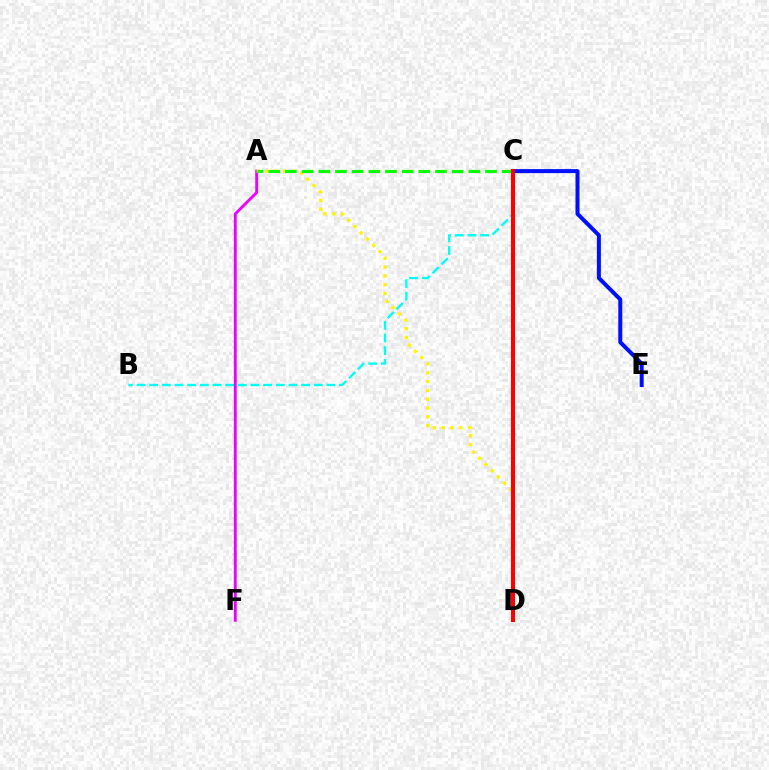{('B', 'C'): [{'color': '#00fff6', 'line_style': 'dashed', 'thickness': 1.72}], ('C', 'E'): [{'color': '#0010ff', 'line_style': 'solid', 'thickness': 2.88}], ('A', 'F'): [{'color': '#ee00ff', 'line_style': 'solid', 'thickness': 2.07}], ('A', 'D'): [{'color': '#fcf500', 'line_style': 'dotted', 'thickness': 2.39}], ('A', 'C'): [{'color': '#08ff00', 'line_style': 'dashed', 'thickness': 2.27}], ('C', 'D'): [{'color': '#ff0000', 'line_style': 'solid', 'thickness': 2.93}]}